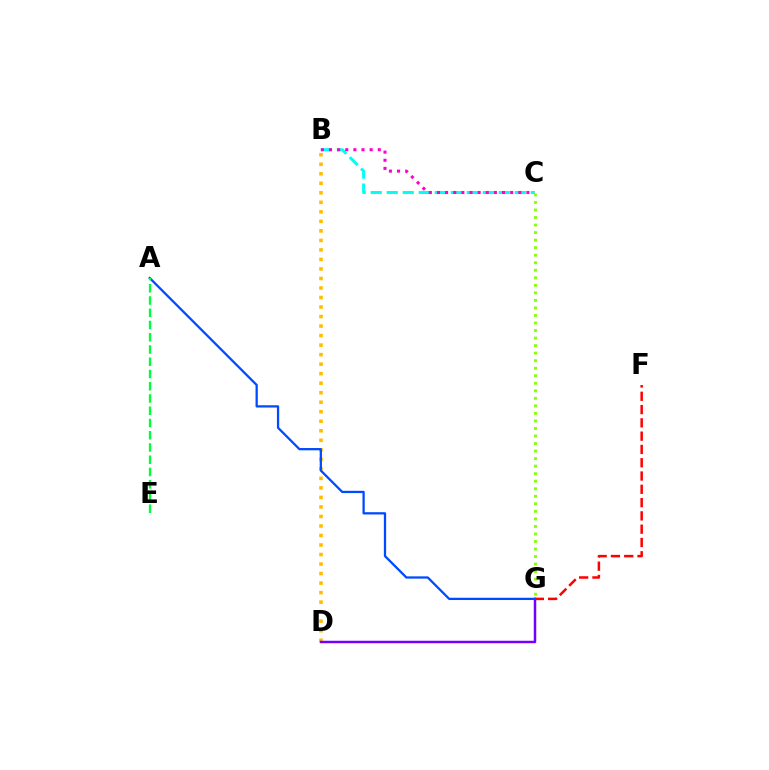{('B', 'C'): [{'color': '#00fff6', 'line_style': 'dashed', 'thickness': 2.17}, {'color': '#ff00cf', 'line_style': 'dotted', 'thickness': 2.21}], ('B', 'D'): [{'color': '#ffbd00', 'line_style': 'dotted', 'thickness': 2.59}], ('D', 'G'): [{'color': '#7200ff', 'line_style': 'solid', 'thickness': 1.78}], ('F', 'G'): [{'color': '#ff0000', 'line_style': 'dashed', 'thickness': 1.81}], ('A', 'G'): [{'color': '#004bff', 'line_style': 'solid', 'thickness': 1.64}], ('A', 'E'): [{'color': '#00ff39', 'line_style': 'dashed', 'thickness': 1.66}], ('C', 'G'): [{'color': '#84ff00', 'line_style': 'dotted', 'thickness': 2.05}]}